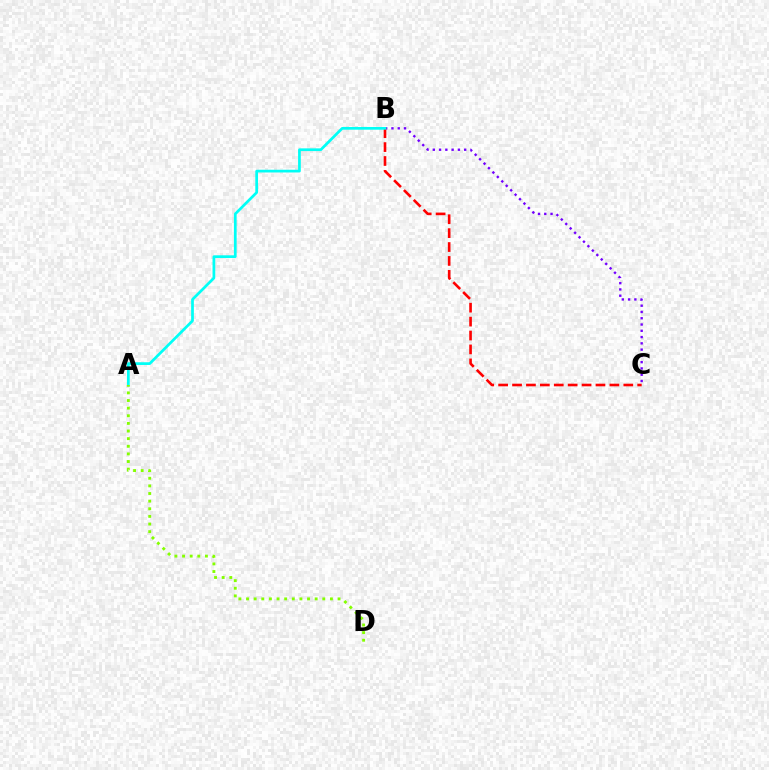{('B', 'C'): [{'color': '#7200ff', 'line_style': 'dotted', 'thickness': 1.7}, {'color': '#ff0000', 'line_style': 'dashed', 'thickness': 1.89}], ('A', 'B'): [{'color': '#00fff6', 'line_style': 'solid', 'thickness': 1.96}], ('A', 'D'): [{'color': '#84ff00', 'line_style': 'dotted', 'thickness': 2.07}]}